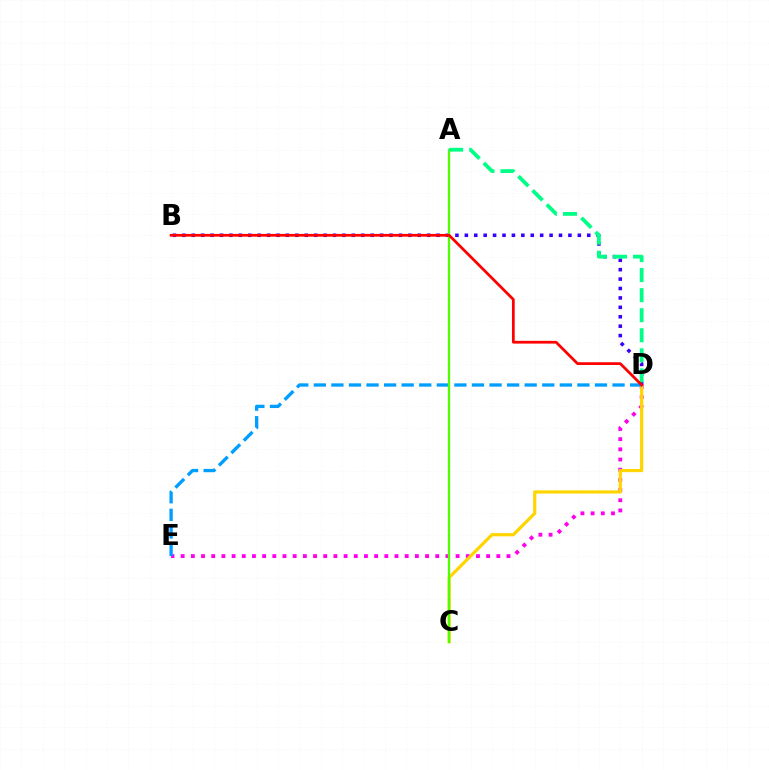{('D', 'E'): [{'color': '#ff00ed', 'line_style': 'dotted', 'thickness': 2.77}, {'color': '#009eff', 'line_style': 'dashed', 'thickness': 2.39}], ('C', 'D'): [{'color': '#ffd500', 'line_style': 'solid', 'thickness': 2.3}], ('B', 'D'): [{'color': '#3700ff', 'line_style': 'dotted', 'thickness': 2.56}, {'color': '#ff0000', 'line_style': 'solid', 'thickness': 1.98}], ('A', 'C'): [{'color': '#4fff00', 'line_style': 'solid', 'thickness': 1.66}], ('A', 'D'): [{'color': '#00ff86', 'line_style': 'dashed', 'thickness': 2.72}]}